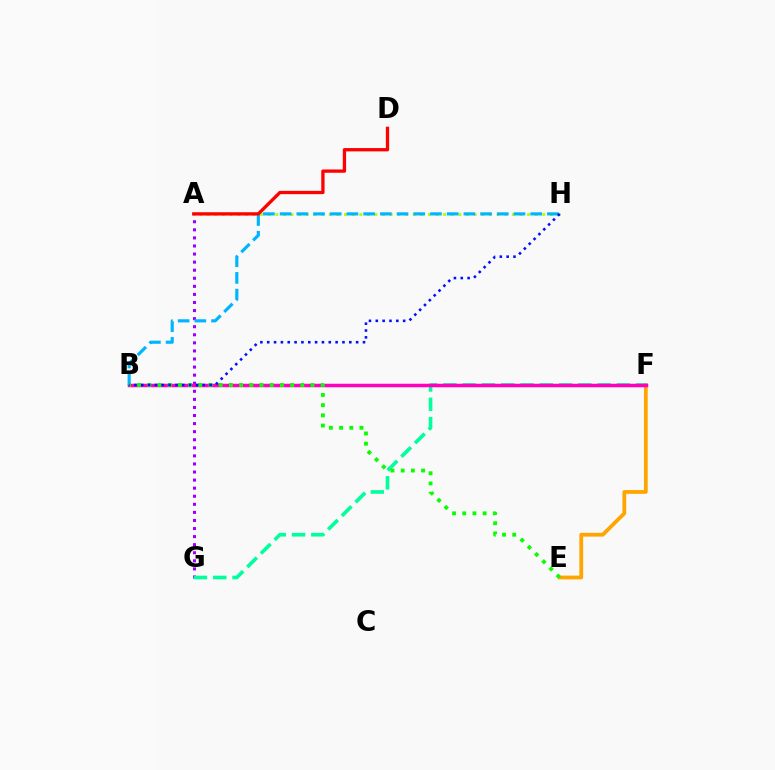{('A', 'G'): [{'color': '#9b00ff', 'line_style': 'dotted', 'thickness': 2.19}], ('E', 'F'): [{'color': '#ffa500', 'line_style': 'solid', 'thickness': 2.72}], ('F', 'G'): [{'color': '#00ff9d', 'line_style': 'dashed', 'thickness': 2.62}], ('B', 'F'): [{'color': '#ff00bd', 'line_style': 'solid', 'thickness': 2.52}], ('A', 'H'): [{'color': '#b3ff00', 'line_style': 'dotted', 'thickness': 2.07}], ('B', 'H'): [{'color': '#00b5ff', 'line_style': 'dashed', 'thickness': 2.27}, {'color': '#0010ff', 'line_style': 'dotted', 'thickness': 1.86}], ('B', 'E'): [{'color': '#08ff00', 'line_style': 'dotted', 'thickness': 2.77}], ('A', 'D'): [{'color': '#ff0000', 'line_style': 'solid', 'thickness': 2.38}]}